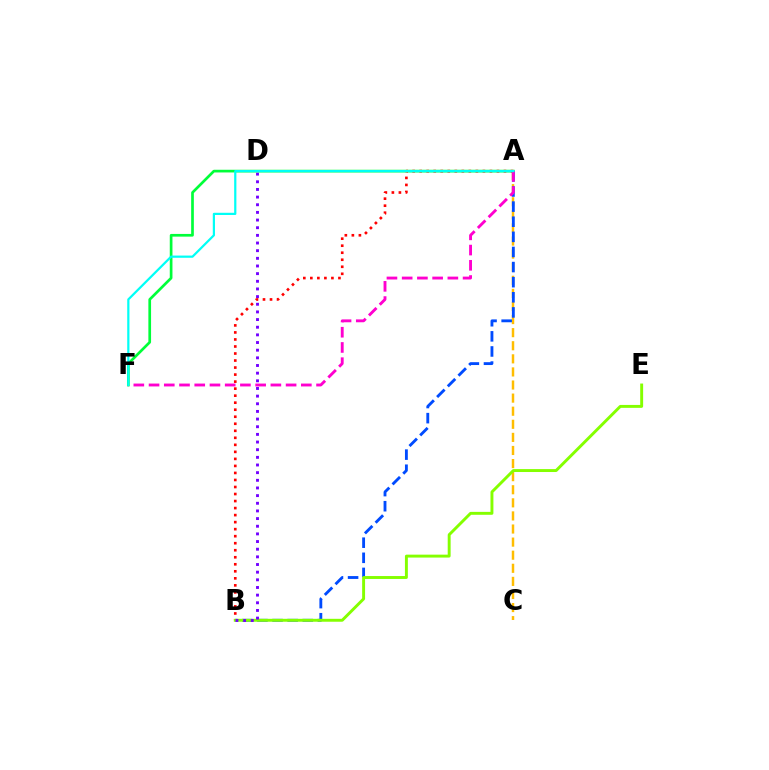{('A', 'C'): [{'color': '#ffbd00', 'line_style': 'dashed', 'thickness': 1.78}], ('A', 'F'): [{'color': '#00ff39', 'line_style': 'solid', 'thickness': 1.94}, {'color': '#ff00cf', 'line_style': 'dashed', 'thickness': 2.07}, {'color': '#00fff6', 'line_style': 'solid', 'thickness': 1.6}], ('A', 'B'): [{'color': '#004bff', 'line_style': 'dashed', 'thickness': 2.05}, {'color': '#ff0000', 'line_style': 'dotted', 'thickness': 1.91}], ('B', 'E'): [{'color': '#84ff00', 'line_style': 'solid', 'thickness': 2.1}], ('B', 'D'): [{'color': '#7200ff', 'line_style': 'dotted', 'thickness': 2.08}]}